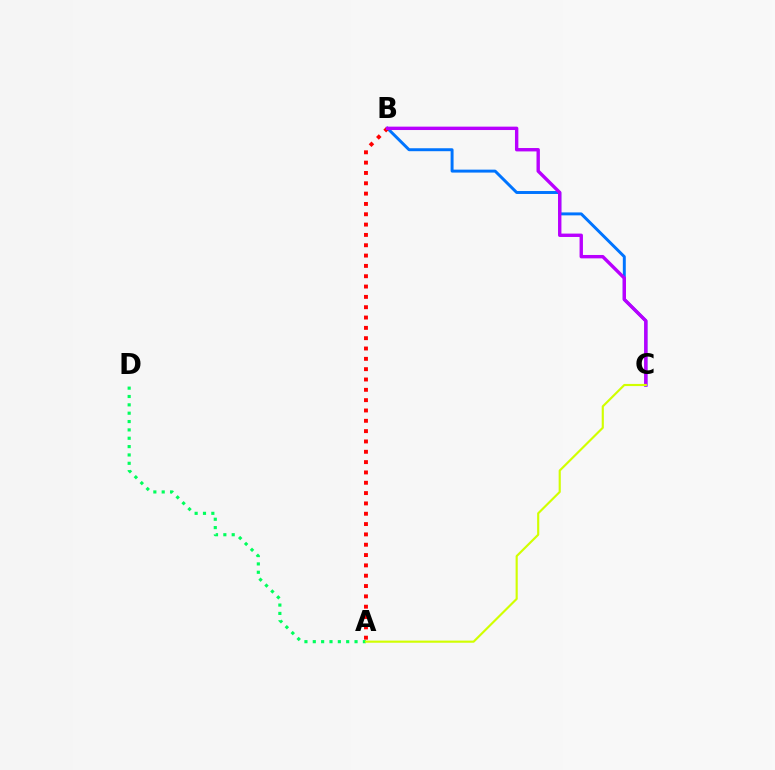{('B', 'C'): [{'color': '#0074ff', 'line_style': 'solid', 'thickness': 2.13}, {'color': '#b900ff', 'line_style': 'solid', 'thickness': 2.44}], ('A', 'B'): [{'color': '#ff0000', 'line_style': 'dotted', 'thickness': 2.81}], ('A', 'D'): [{'color': '#00ff5c', 'line_style': 'dotted', 'thickness': 2.27}], ('A', 'C'): [{'color': '#d1ff00', 'line_style': 'solid', 'thickness': 1.55}]}